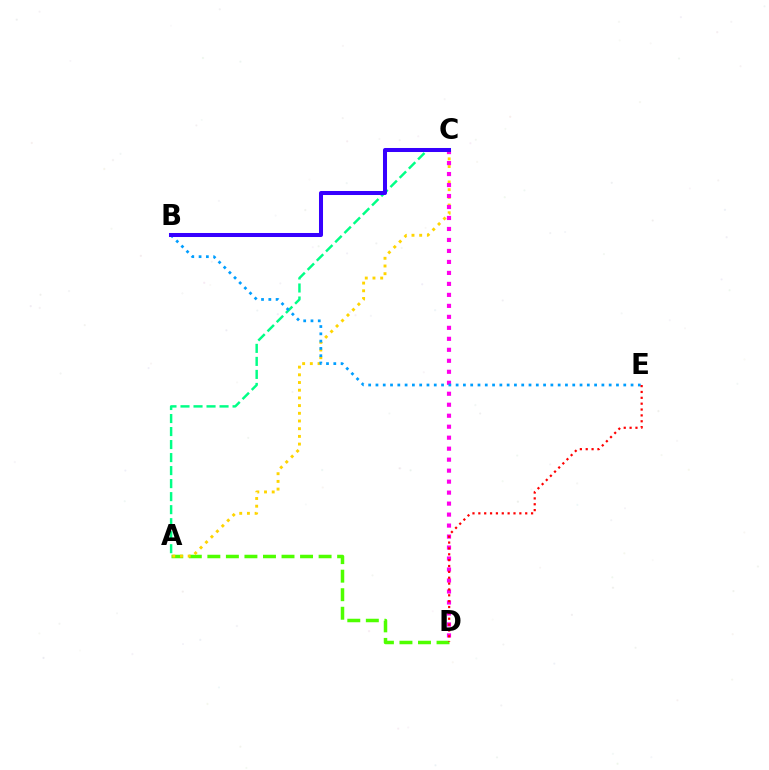{('A', 'D'): [{'color': '#4fff00', 'line_style': 'dashed', 'thickness': 2.52}], ('A', 'C'): [{'color': '#ffd500', 'line_style': 'dotted', 'thickness': 2.09}, {'color': '#00ff86', 'line_style': 'dashed', 'thickness': 1.77}], ('C', 'D'): [{'color': '#ff00ed', 'line_style': 'dotted', 'thickness': 2.98}], ('B', 'E'): [{'color': '#009eff', 'line_style': 'dotted', 'thickness': 1.98}], ('B', 'C'): [{'color': '#3700ff', 'line_style': 'solid', 'thickness': 2.89}], ('D', 'E'): [{'color': '#ff0000', 'line_style': 'dotted', 'thickness': 1.59}]}